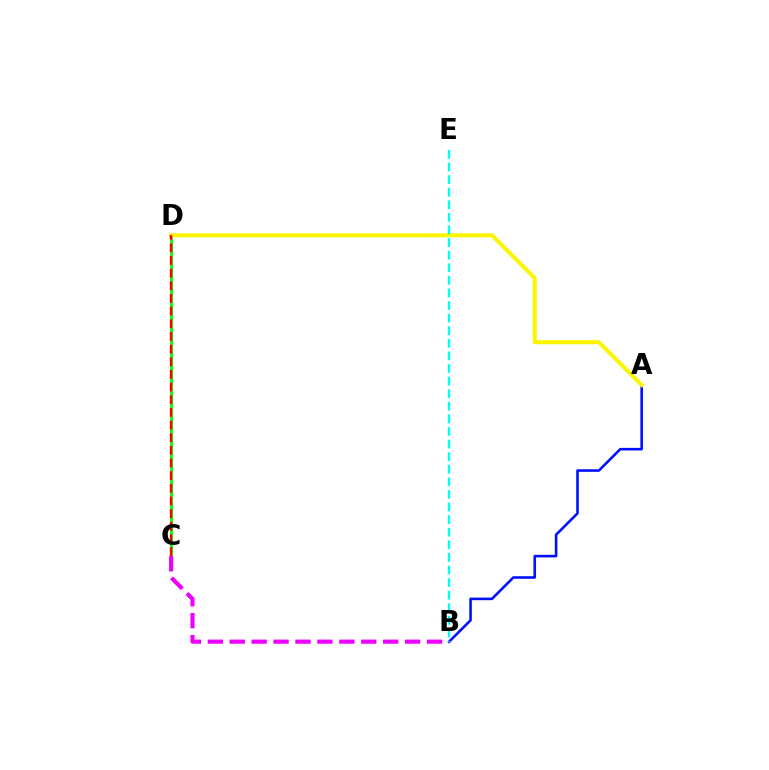{('A', 'B'): [{'color': '#0010ff', 'line_style': 'solid', 'thickness': 1.86}], ('C', 'D'): [{'color': '#08ff00', 'line_style': 'solid', 'thickness': 2.08}, {'color': '#ff0000', 'line_style': 'dashed', 'thickness': 1.72}], ('A', 'D'): [{'color': '#fcf500', 'line_style': 'solid', 'thickness': 2.9}], ('B', 'E'): [{'color': '#00fff6', 'line_style': 'dashed', 'thickness': 1.71}], ('B', 'C'): [{'color': '#ee00ff', 'line_style': 'dashed', 'thickness': 2.98}]}